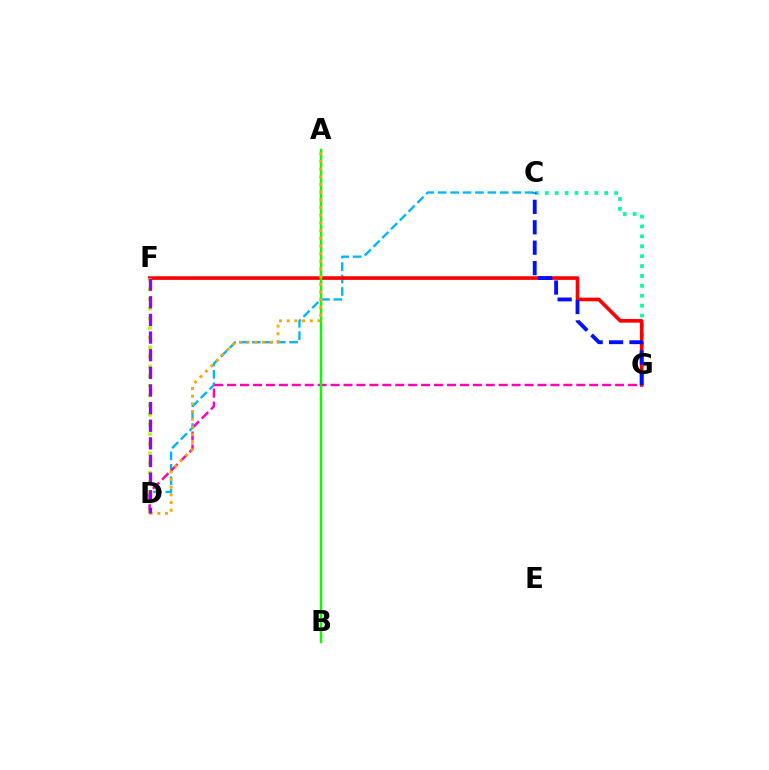{('C', 'D'): [{'color': '#00b5ff', 'line_style': 'dashed', 'thickness': 1.69}], ('C', 'G'): [{'color': '#00ff9d', 'line_style': 'dotted', 'thickness': 2.69}, {'color': '#0010ff', 'line_style': 'dashed', 'thickness': 2.77}], ('F', 'G'): [{'color': '#ff0000', 'line_style': 'solid', 'thickness': 2.61}], ('D', 'G'): [{'color': '#ff00bd', 'line_style': 'dashed', 'thickness': 1.76}], ('A', 'B'): [{'color': '#08ff00', 'line_style': 'solid', 'thickness': 1.8}], ('D', 'F'): [{'color': '#b3ff00', 'line_style': 'dotted', 'thickness': 2.62}, {'color': '#9b00ff', 'line_style': 'dashed', 'thickness': 2.4}], ('A', 'D'): [{'color': '#ffa500', 'line_style': 'dotted', 'thickness': 2.09}]}